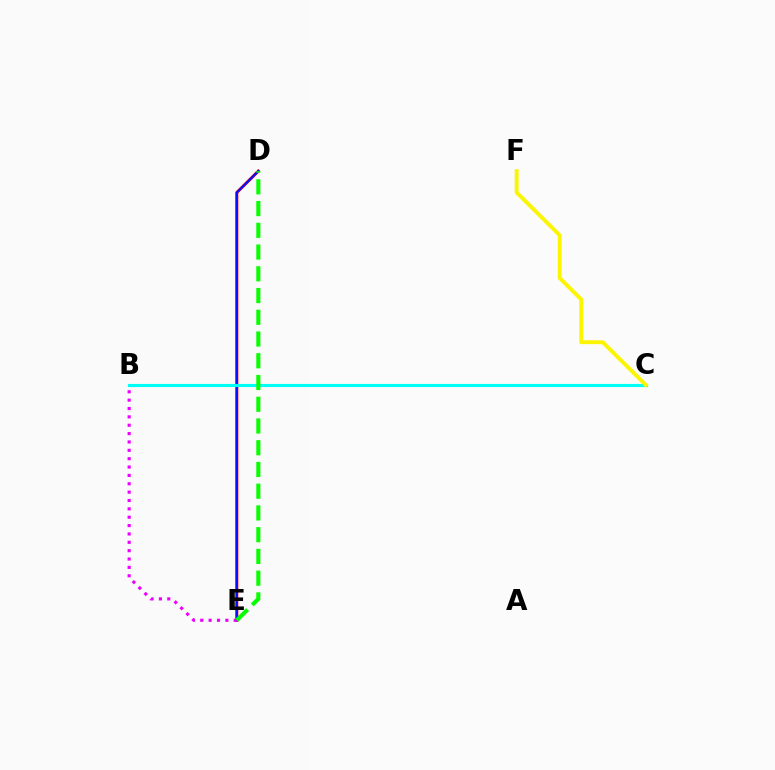{('D', 'E'): [{'color': '#ff0000', 'line_style': 'solid', 'thickness': 2.2}, {'color': '#0010ff', 'line_style': 'solid', 'thickness': 1.51}, {'color': '#08ff00', 'line_style': 'dashed', 'thickness': 2.95}], ('B', 'C'): [{'color': '#00fff6', 'line_style': 'solid', 'thickness': 2.25}], ('B', 'E'): [{'color': '#ee00ff', 'line_style': 'dotted', 'thickness': 2.27}], ('C', 'F'): [{'color': '#fcf500', 'line_style': 'solid', 'thickness': 2.79}]}